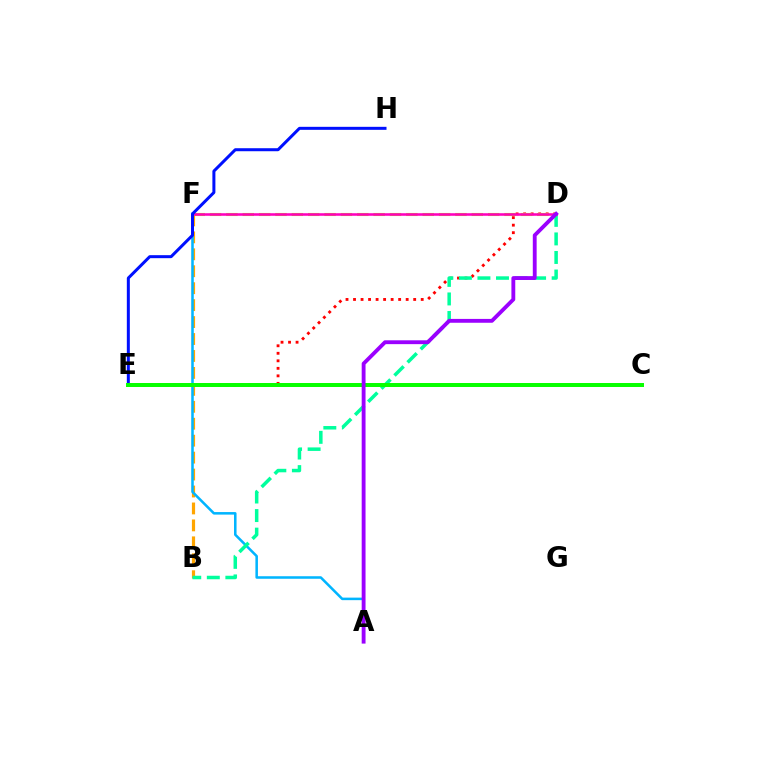{('B', 'F'): [{'color': '#ffa500', 'line_style': 'dashed', 'thickness': 2.3}], ('A', 'F'): [{'color': '#00b5ff', 'line_style': 'solid', 'thickness': 1.83}], ('D', 'E'): [{'color': '#ff0000', 'line_style': 'dotted', 'thickness': 2.04}], ('B', 'D'): [{'color': '#00ff9d', 'line_style': 'dashed', 'thickness': 2.52}], ('D', 'F'): [{'color': '#b3ff00', 'line_style': 'dashed', 'thickness': 2.22}, {'color': '#ff00bd', 'line_style': 'solid', 'thickness': 1.85}], ('E', 'H'): [{'color': '#0010ff', 'line_style': 'solid', 'thickness': 2.17}], ('C', 'E'): [{'color': '#08ff00', 'line_style': 'solid', 'thickness': 2.86}], ('A', 'D'): [{'color': '#9b00ff', 'line_style': 'solid', 'thickness': 2.77}]}